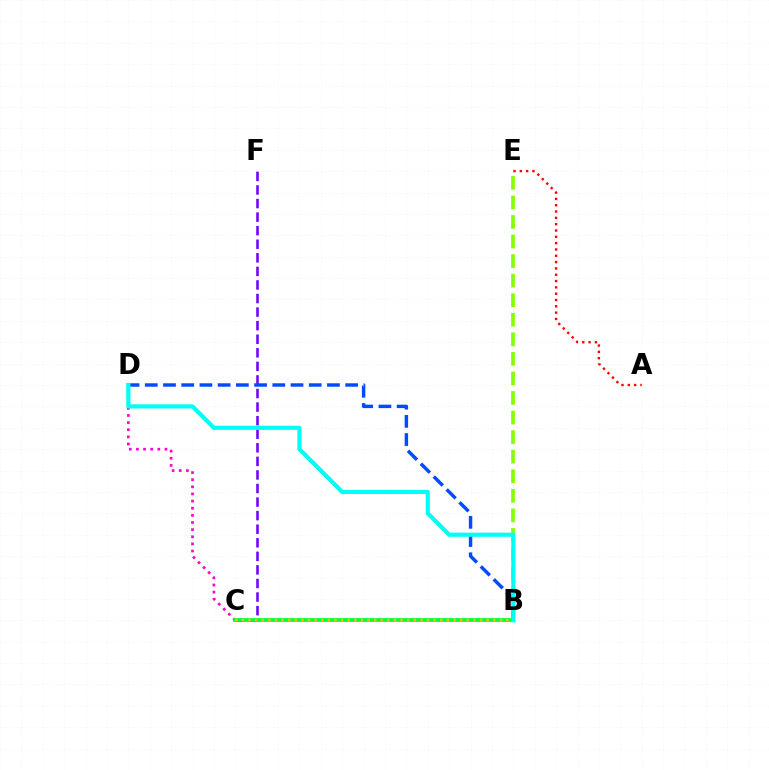{('C', 'F'): [{'color': '#7200ff', 'line_style': 'dashed', 'thickness': 1.84}], ('C', 'D'): [{'color': '#ff00cf', 'line_style': 'dotted', 'thickness': 1.94}], ('A', 'E'): [{'color': '#ff0000', 'line_style': 'dotted', 'thickness': 1.72}], ('B', 'E'): [{'color': '#84ff00', 'line_style': 'dashed', 'thickness': 2.66}], ('B', 'C'): [{'color': '#00ff39', 'line_style': 'solid', 'thickness': 2.72}, {'color': '#ffbd00', 'line_style': 'dotted', 'thickness': 1.8}], ('B', 'D'): [{'color': '#004bff', 'line_style': 'dashed', 'thickness': 2.48}, {'color': '#00fff6', 'line_style': 'solid', 'thickness': 2.99}]}